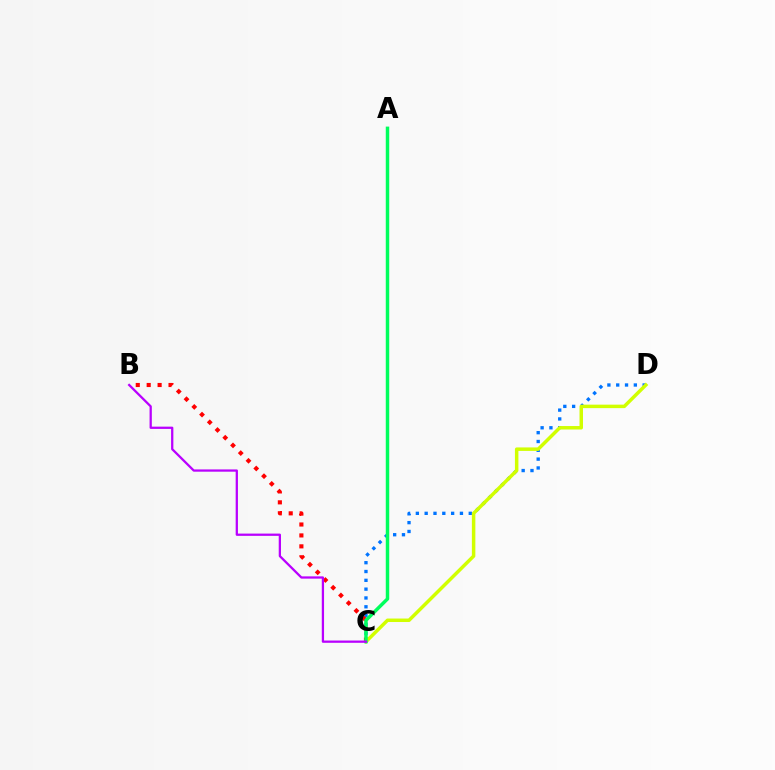{('C', 'D'): [{'color': '#0074ff', 'line_style': 'dotted', 'thickness': 2.4}, {'color': '#d1ff00', 'line_style': 'solid', 'thickness': 2.5}], ('B', 'C'): [{'color': '#ff0000', 'line_style': 'dotted', 'thickness': 2.97}, {'color': '#b900ff', 'line_style': 'solid', 'thickness': 1.63}], ('A', 'C'): [{'color': '#00ff5c', 'line_style': 'solid', 'thickness': 2.49}]}